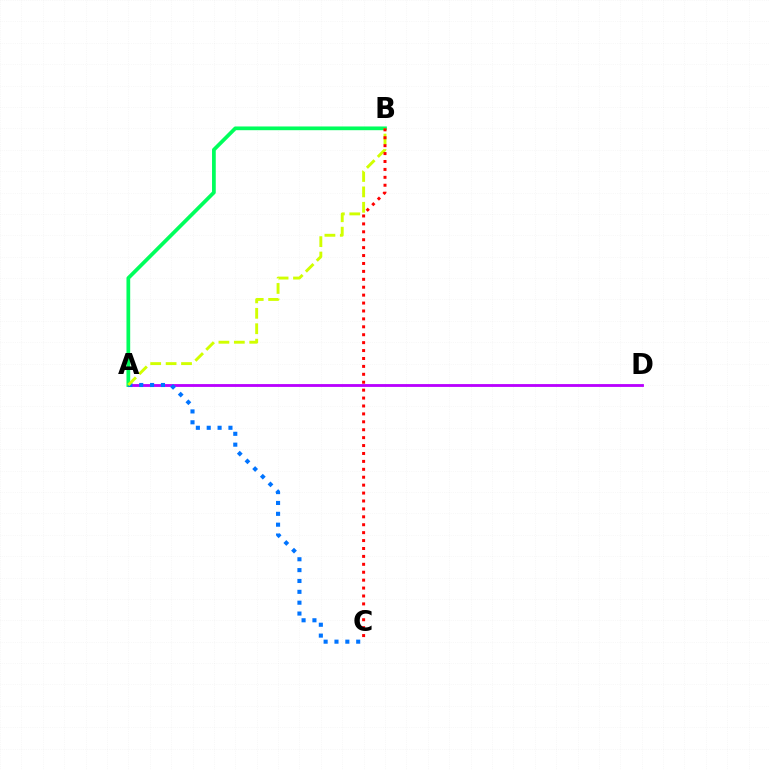{('A', 'D'): [{'color': '#b900ff', 'line_style': 'solid', 'thickness': 2.04}], ('A', 'B'): [{'color': '#00ff5c', 'line_style': 'solid', 'thickness': 2.68}, {'color': '#d1ff00', 'line_style': 'dashed', 'thickness': 2.09}], ('A', 'C'): [{'color': '#0074ff', 'line_style': 'dotted', 'thickness': 2.95}], ('B', 'C'): [{'color': '#ff0000', 'line_style': 'dotted', 'thickness': 2.15}]}